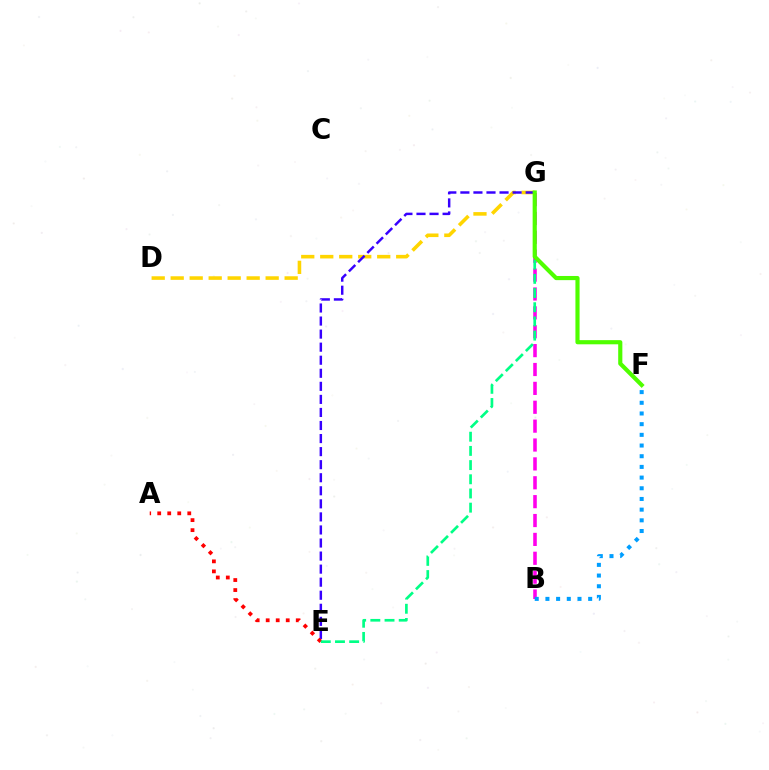{('D', 'G'): [{'color': '#ffd500', 'line_style': 'dashed', 'thickness': 2.58}], ('E', 'G'): [{'color': '#3700ff', 'line_style': 'dashed', 'thickness': 1.77}, {'color': '#00ff86', 'line_style': 'dashed', 'thickness': 1.93}], ('B', 'G'): [{'color': '#ff00ed', 'line_style': 'dashed', 'thickness': 2.56}], ('A', 'E'): [{'color': '#ff0000', 'line_style': 'dotted', 'thickness': 2.72}], ('B', 'F'): [{'color': '#009eff', 'line_style': 'dotted', 'thickness': 2.9}], ('F', 'G'): [{'color': '#4fff00', 'line_style': 'solid', 'thickness': 2.99}]}